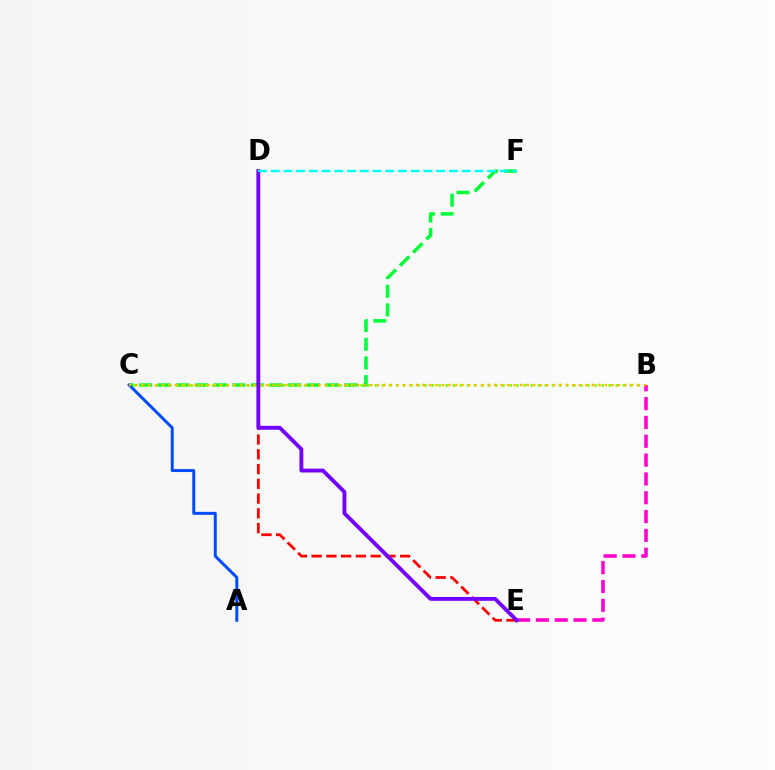{('C', 'F'): [{'color': '#00ff39', 'line_style': 'dashed', 'thickness': 2.53}], ('B', 'C'): [{'color': '#84ff00', 'line_style': 'dotted', 'thickness': 1.93}, {'color': '#ffbd00', 'line_style': 'dotted', 'thickness': 1.77}], ('A', 'C'): [{'color': '#004bff', 'line_style': 'solid', 'thickness': 2.14}], ('D', 'E'): [{'color': '#ff0000', 'line_style': 'dashed', 'thickness': 2.0}, {'color': '#7200ff', 'line_style': 'solid', 'thickness': 2.78}], ('B', 'E'): [{'color': '#ff00cf', 'line_style': 'dashed', 'thickness': 2.56}], ('D', 'F'): [{'color': '#00fff6', 'line_style': 'dashed', 'thickness': 1.73}]}